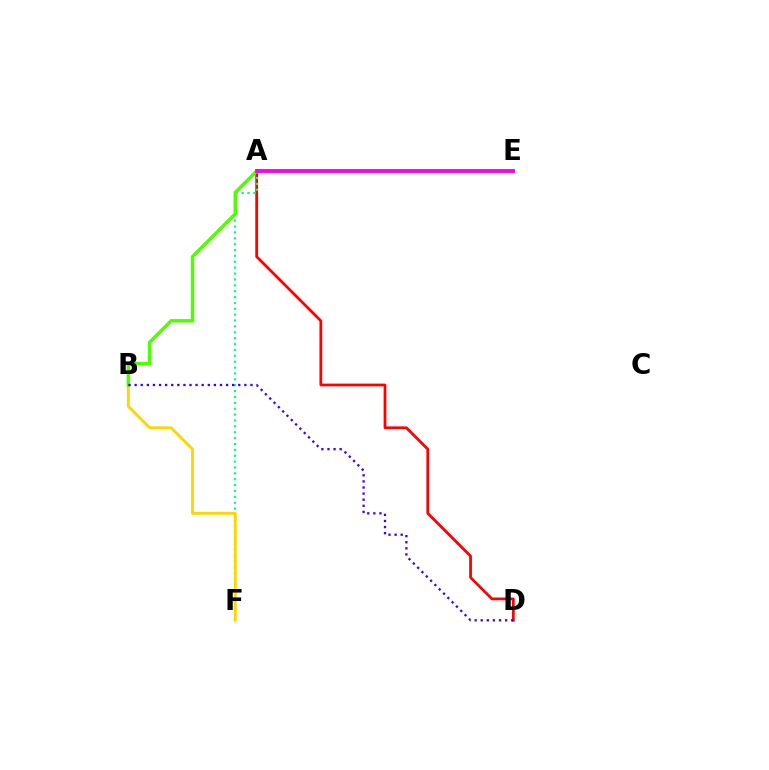{('A', 'D'): [{'color': '#ff0000', 'line_style': 'solid', 'thickness': 1.99}], ('A', 'F'): [{'color': '#00ff86', 'line_style': 'dotted', 'thickness': 1.6}], ('B', 'F'): [{'color': '#ffd500', 'line_style': 'solid', 'thickness': 2.05}], ('A', 'E'): [{'color': '#009eff', 'line_style': 'solid', 'thickness': 1.7}, {'color': '#ff00ed', 'line_style': 'solid', 'thickness': 2.78}], ('A', 'B'): [{'color': '#4fff00', 'line_style': 'solid', 'thickness': 2.5}], ('B', 'D'): [{'color': '#3700ff', 'line_style': 'dotted', 'thickness': 1.66}]}